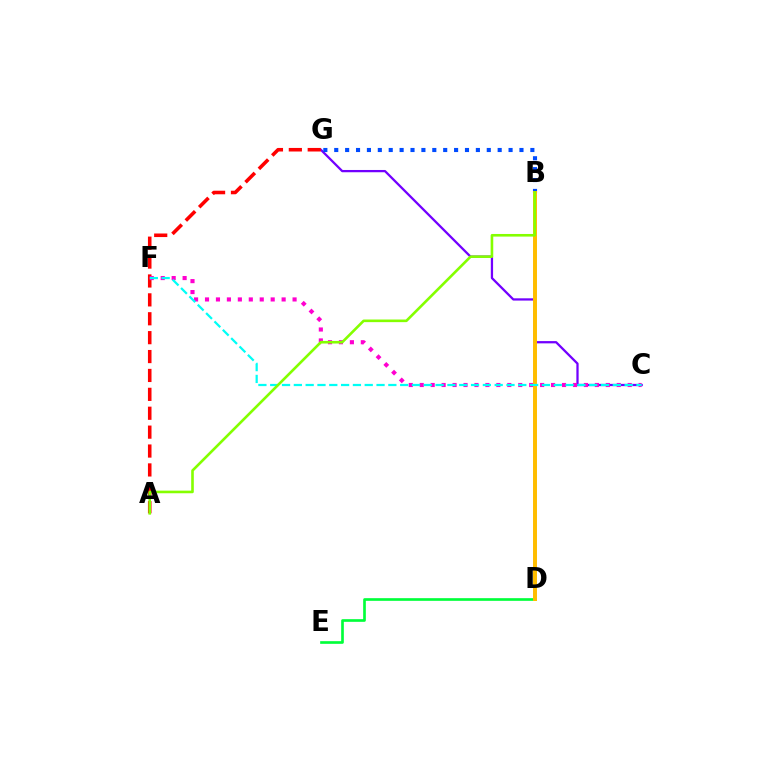{('C', 'G'): [{'color': '#7200ff', 'line_style': 'solid', 'thickness': 1.63}], ('D', 'E'): [{'color': '#00ff39', 'line_style': 'solid', 'thickness': 1.92}], ('A', 'G'): [{'color': '#ff0000', 'line_style': 'dashed', 'thickness': 2.57}], ('B', 'G'): [{'color': '#004bff', 'line_style': 'dotted', 'thickness': 2.96}], ('C', 'F'): [{'color': '#ff00cf', 'line_style': 'dotted', 'thickness': 2.97}, {'color': '#00fff6', 'line_style': 'dashed', 'thickness': 1.6}], ('B', 'D'): [{'color': '#ffbd00', 'line_style': 'solid', 'thickness': 2.85}], ('A', 'B'): [{'color': '#84ff00', 'line_style': 'solid', 'thickness': 1.88}]}